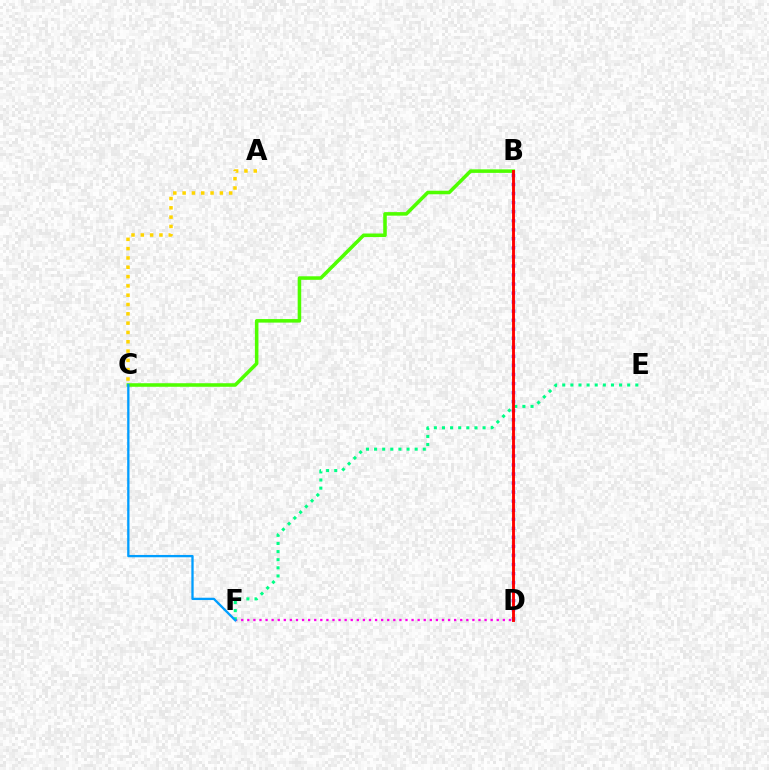{('D', 'F'): [{'color': '#ff00ed', 'line_style': 'dotted', 'thickness': 1.65}], ('E', 'F'): [{'color': '#00ff86', 'line_style': 'dotted', 'thickness': 2.21}], ('B', 'D'): [{'color': '#3700ff', 'line_style': 'dotted', 'thickness': 2.46}, {'color': '#ff0000', 'line_style': 'solid', 'thickness': 2.08}], ('B', 'C'): [{'color': '#4fff00', 'line_style': 'solid', 'thickness': 2.55}], ('C', 'F'): [{'color': '#009eff', 'line_style': 'solid', 'thickness': 1.66}], ('A', 'C'): [{'color': '#ffd500', 'line_style': 'dotted', 'thickness': 2.53}]}